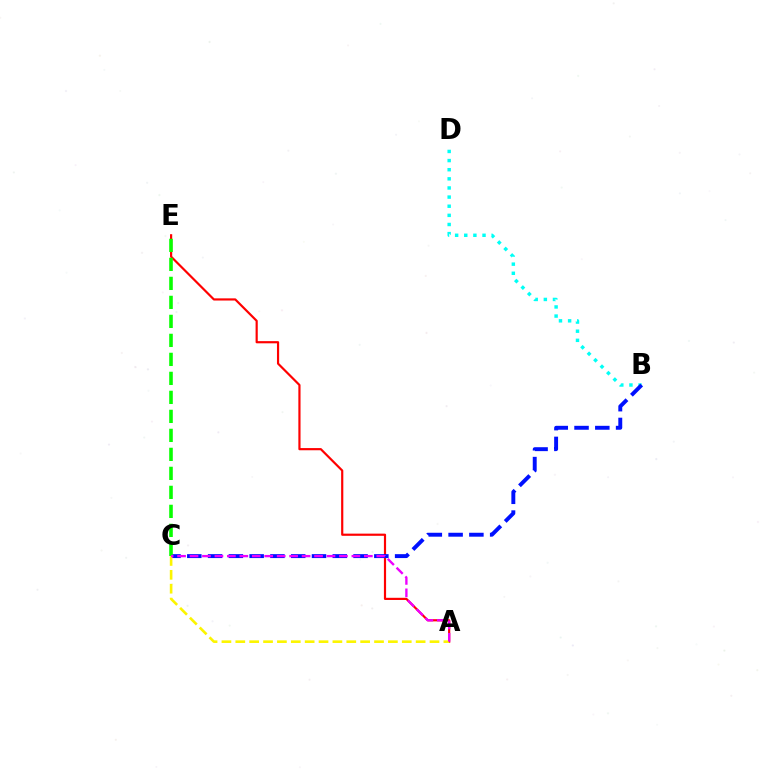{('A', 'E'): [{'color': '#ff0000', 'line_style': 'solid', 'thickness': 1.57}], ('B', 'D'): [{'color': '#00fff6', 'line_style': 'dotted', 'thickness': 2.48}], ('B', 'C'): [{'color': '#0010ff', 'line_style': 'dashed', 'thickness': 2.82}], ('A', 'C'): [{'color': '#fcf500', 'line_style': 'dashed', 'thickness': 1.88}, {'color': '#ee00ff', 'line_style': 'dashed', 'thickness': 1.69}], ('C', 'E'): [{'color': '#08ff00', 'line_style': 'dashed', 'thickness': 2.58}]}